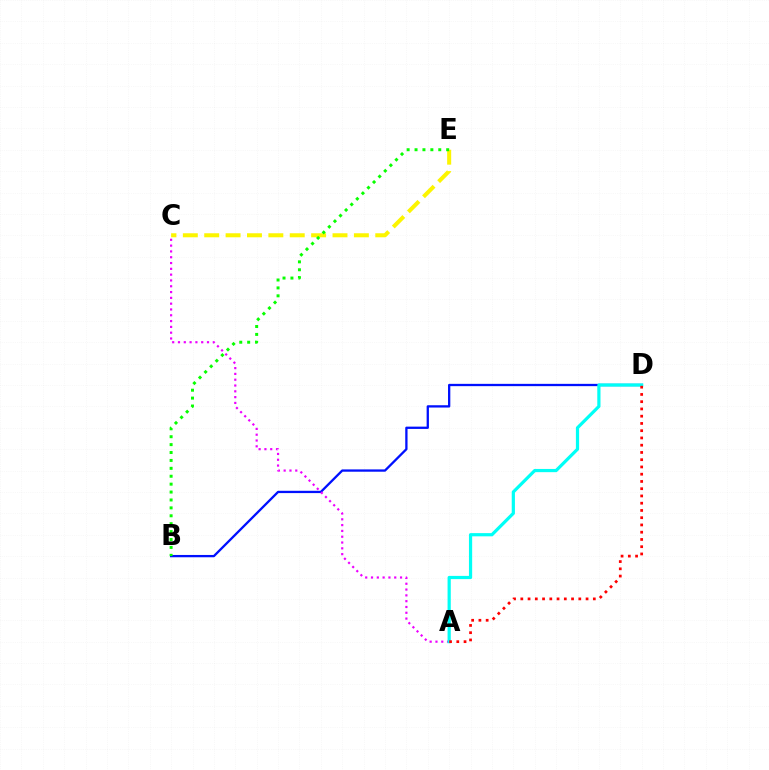{('B', 'D'): [{'color': '#0010ff', 'line_style': 'solid', 'thickness': 1.66}], ('C', 'E'): [{'color': '#fcf500', 'line_style': 'dashed', 'thickness': 2.9}], ('A', 'C'): [{'color': '#ee00ff', 'line_style': 'dotted', 'thickness': 1.58}], ('A', 'D'): [{'color': '#00fff6', 'line_style': 'solid', 'thickness': 2.31}, {'color': '#ff0000', 'line_style': 'dotted', 'thickness': 1.97}], ('B', 'E'): [{'color': '#08ff00', 'line_style': 'dotted', 'thickness': 2.15}]}